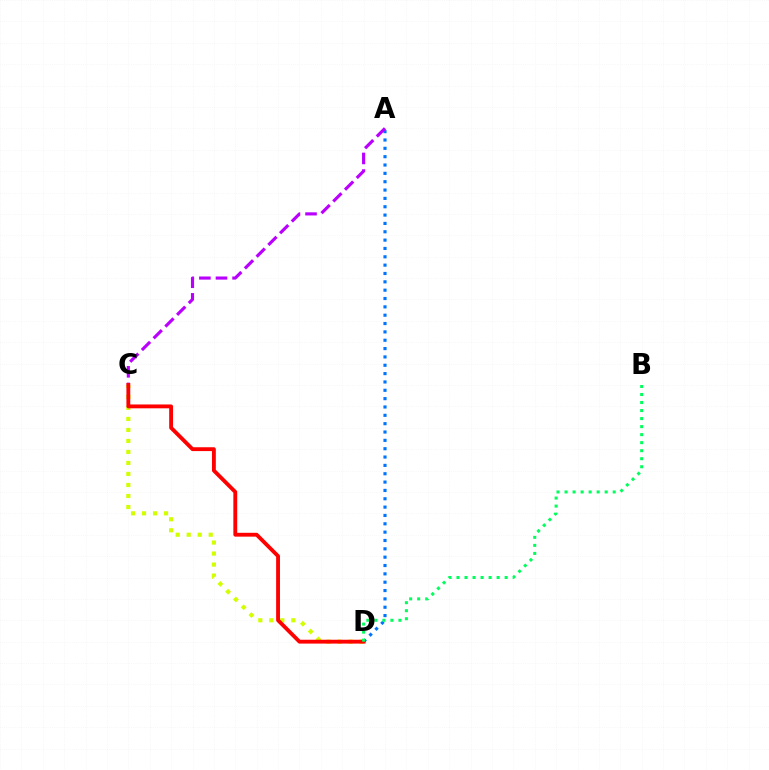{('C', 'D'): [{'color': '#d1ff00', 'line_style': 'dotted', 'thickness': 2.99}, {'color': '#ff0000', 'line_style': 'solid', 'thickness': 2.77}], ('A', 'D'): [{'color': '#0074ff', 'line_style': 'dotted', 'thickness': 2.27}], ('A', 'C'): [{'color': '#b900ff', 'line_style': 'dashed', 'thickness': 2.25}], ('B', 'D'): [{'color': '#00ff5c', 'line_style': 'dotted', 'thickness': 2.18}]}